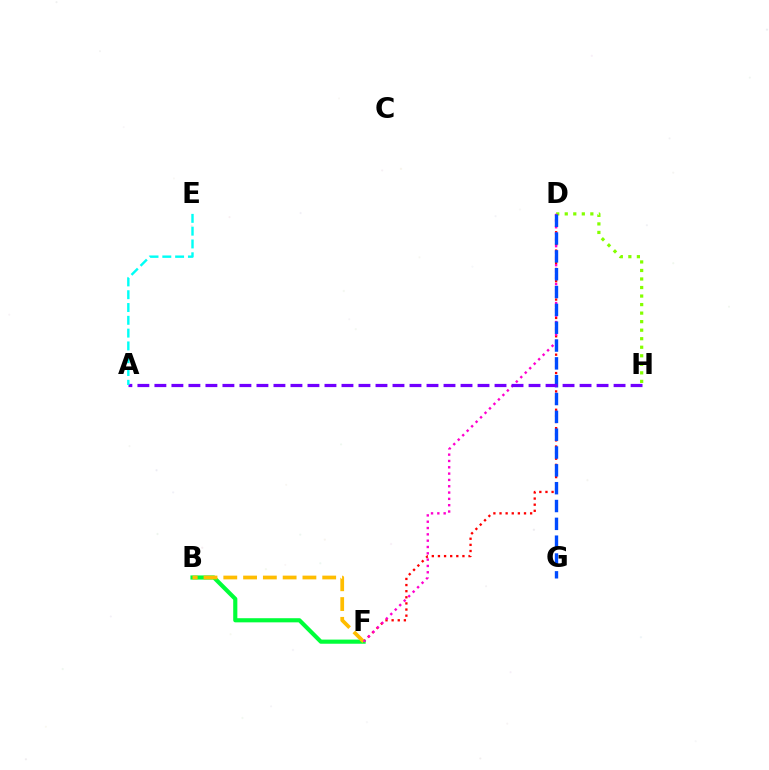{('D', 'H'): [{'color': '#84ff00', 'line_style': 'dotted', 'thickness': 2.32}], ('D', 'F'): [{'color': '#ff0000', 'line_style': 'dotted', 'thickness': 1.66}, {'color': '#ff00cf', 'line_style': 'dotted', 'thickness': 1.72}], ('B', 'F'): [{'color': '#00ff39', 'line_style': 'solid', 'thickness': 2.98}, {'color': '#ffbd00', 'line_style': 'dashed', 'thickness': 2.69}], ('D', 'G'): [{'color': '#004bff', 'line_style': 'dashed', 'thickness': 2.42}], ('A', 'H'): [{'color': '#7200ff', 'line_style': 'dashed', 'thickness': 2.31}], ('A', 'E'): [{'color': '#00fff6', 'line_style': 'dashed', 'thickness': 1.74}]}